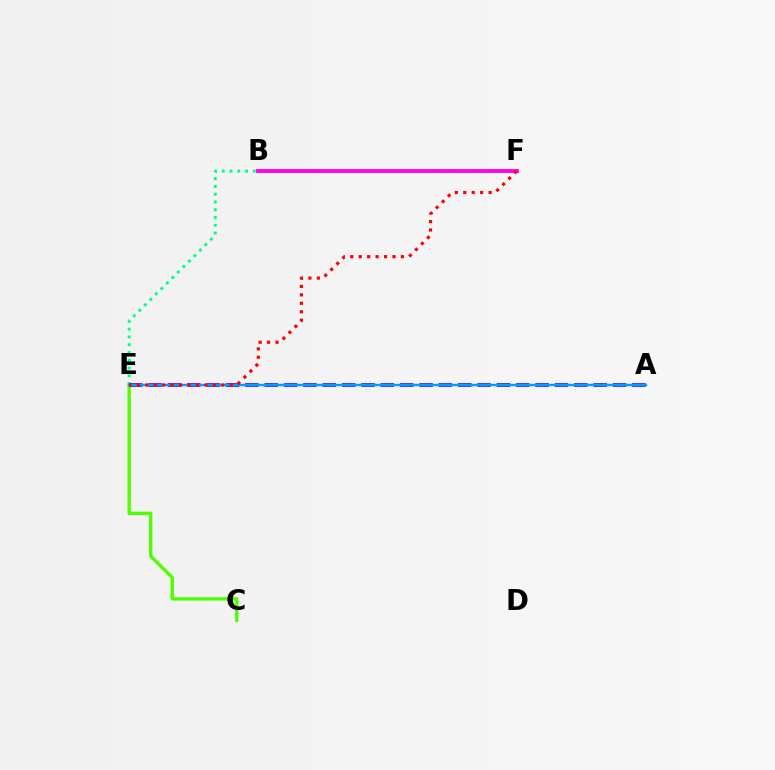{('C', 'E'): [{'color': '#4fff00', 'line_style': 'solid', 'thickness': 2.43}], ('B', 'E'): [{'color': '#00ff86', 'line_style': 'dotted', 'thickness': 2.11}], ('A', 'E'): [{'color': '#3700ff', 'line_style': 'dashed', 'thickness': 2.63}, {'color': '#009eff', 'line_style': 'solid', 'thickness': 1.7}], ('B', 'F'): [{'color': '#ffd500', 'line_style': 'dashed', 'thickness': 1.87}, {'color': '#ff00ed', 'line_style': 'solid', 'thickness': 2.77}], ('E', 'F'): [{'color': '#ff0000', 'line_style': 'dotted', 'thickness': 2.29}]}